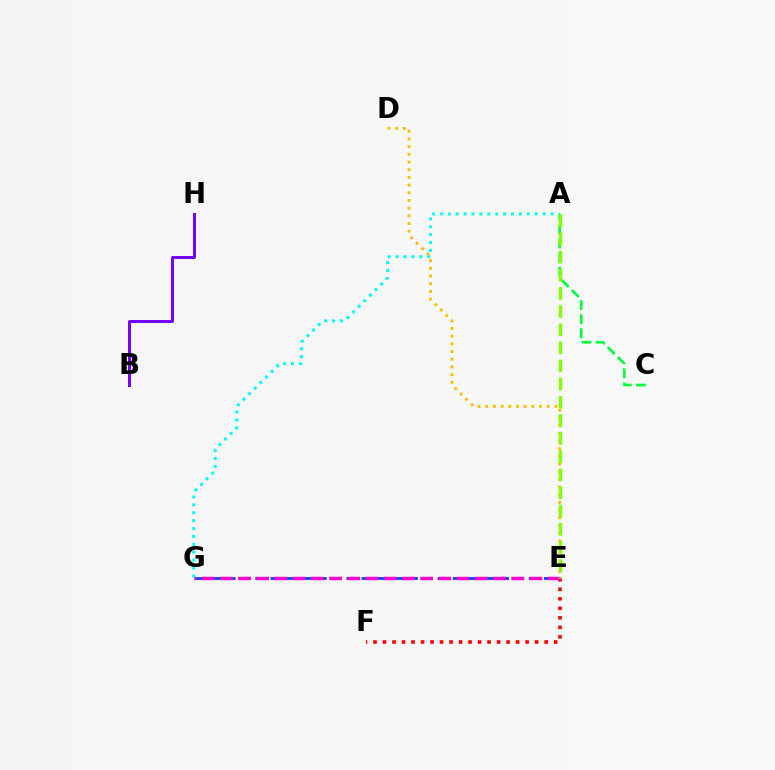{('D', 'E'): [{'color': '#ffbd00', 'line_style': 'dotted', 'thickness': 2.09}], ('A', 'G'): [{'color': '#00fff6', 'line_style': 'dotted', 'thickness': 2.15}], ('E', 'G'): [{'color': '#004bff', 'line_style': 'dashed', 'thickness': 2.06}, {'color': '#ff00cf', 'line_style': 'dashed', 'thickness': 2.47}], ('B', 'H'): [{'color': '#7200ff', 'line_style': 'solid', 'thickness': 2.12}], ('A', 'C'): [{'color': '#00ff39', 'line_style': 'dashed', 'thickness': 1.92}], ('E', 'F'): [{'color': '#ff0000', 'line_style': 'dotted', 'thickness': 2.58}], ('A', 'E'): [{'color': '#84ff00', 'line_style': 'dashed', 'thickness': 2.46}]}